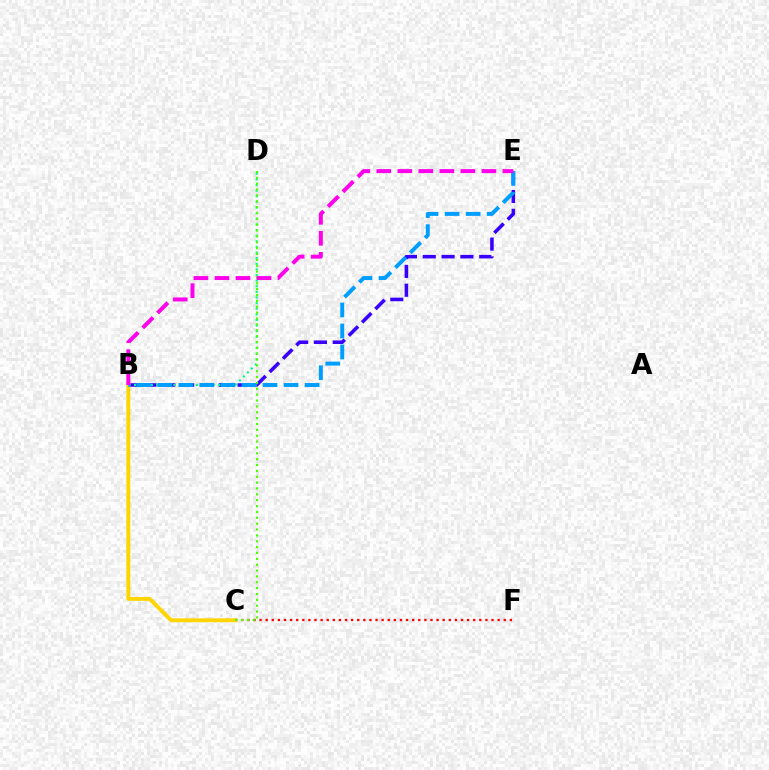{('B', 'E'): [{'color': '#3700ff', 'line_style': 'dashed', 'thickness': 2.56}, {'color': '#009eff', 'line_style': 'dashed', 'thickness': 2.86}, {'color': '#ff00ed', 'line_style': 'dashed', 'thickness': 2.86}], ('C', 'F'): [{'color': '#ff0000', 'line_style': 'dotted', 'thickness': 1.66}], ('B', 'C'): [{'color': '#ffd500', 'line_style': 'solid', 'thickness': 2.8}], ('B', 'D'): [{'color': '#00ff86', 'line_style': 'dotted', 'thickness': 1.53}], ('C', 'D'): [{'color': '#4fff00', 'line_style': 'dotted', 'thickness': 1.59}]}